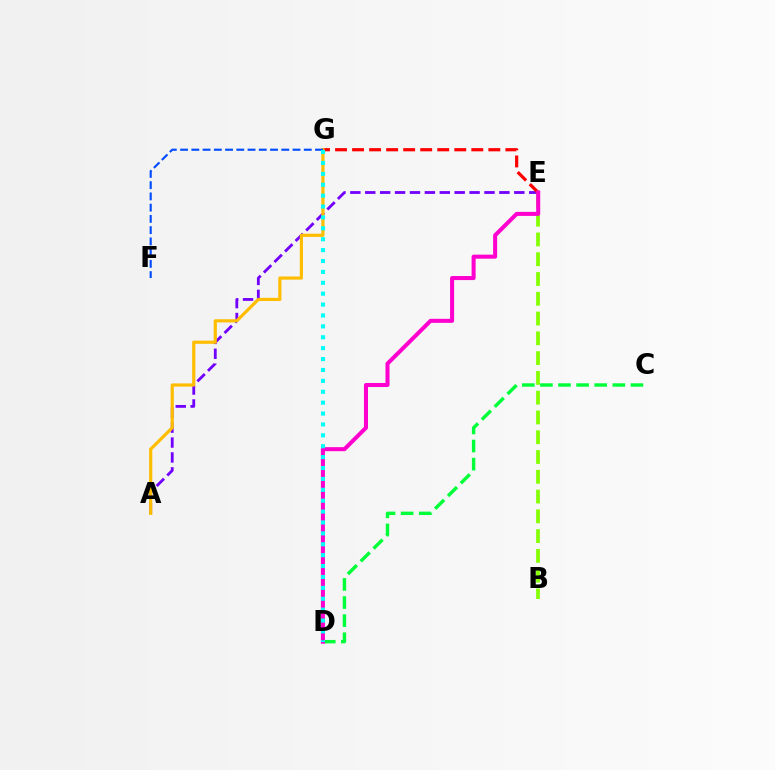{('A', 'E'): [{'color': '#7200ff', 'line_style': 'dashed', 'thickness': 2.03}], ('B', 'E'): [{'color': '#84ff00', 'line_style': 'dashed', 'thickness': 2.69}], ('E', 'G'): [{'color': '#ff0000', 'line_style': 'dashed', 'thickness': 2.31}], ('A', 'G'): [{'color': '#ffbd00', 'line_style': 'solid', 'thickness': 2.29}], ('F', 'G'): [{'color': '#004bff', 'line_style': 'dashed', 'thickness': 1.53}], ('C', 'D'): [{'color': '#00ff39', 'line_style': 'dashed', 'thickness': 2.46}], ('D', 'E'): [{'color': '#ff00cf', 'line_style': 'solid', 'thickness': 2.91}], ('D', 'G'): [{'color': '#00fff6', 'line_style': 'dotted', 'thickness': 2.96}]}